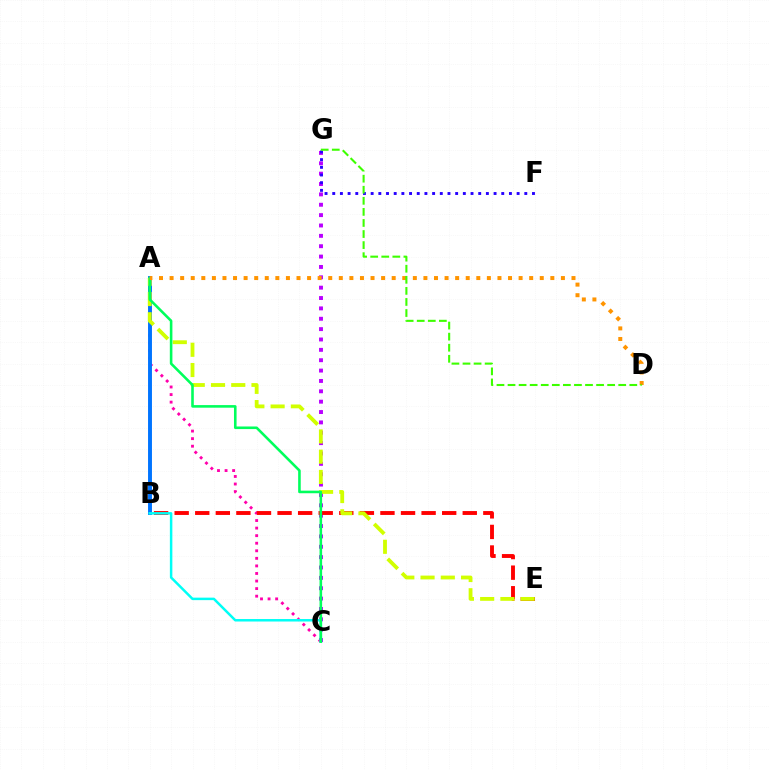{('A', 'C'): [{'color': '#ff00ac', 'line_style': 'dotted', 'thickness': 2.05}, {'color': '#00ff5c', 'line_style': 'solid', 'thickness': 1.87}], ('C', 'G'): [{'color': '#b900ff', 'line_style': 'dotted', 'thickness': 2.82}], ('B', 'E'): [{'color': '#ff0000', 'line_style': 'dashed', 'thickness': 2.8}], ('A', 'B'): [{'color': '#0074ff', 'line_style': 'solid', 'thickness': 2.82}], ('B', 'C'): [{'color': '#00fff6', 'line_style': 'solid', 'thickness': 1.79}], ('A', 'E'): [{'color': '#d1ff00', 'line_style': 'dashed', 'thickness': 2.75}], ('F', 'G'): [{'color': '#2500ff', 'line_style': 'dotted', 'thickness': 2.09}], ('A', 'D'): [{'color': '#ff9400', 'line_style': 'dotted', 'thickness': 2.87}], ('D', 'G'): [{'color': '#3dff00', 'line_style': 'dashed', 'thickness': 1.5}]}